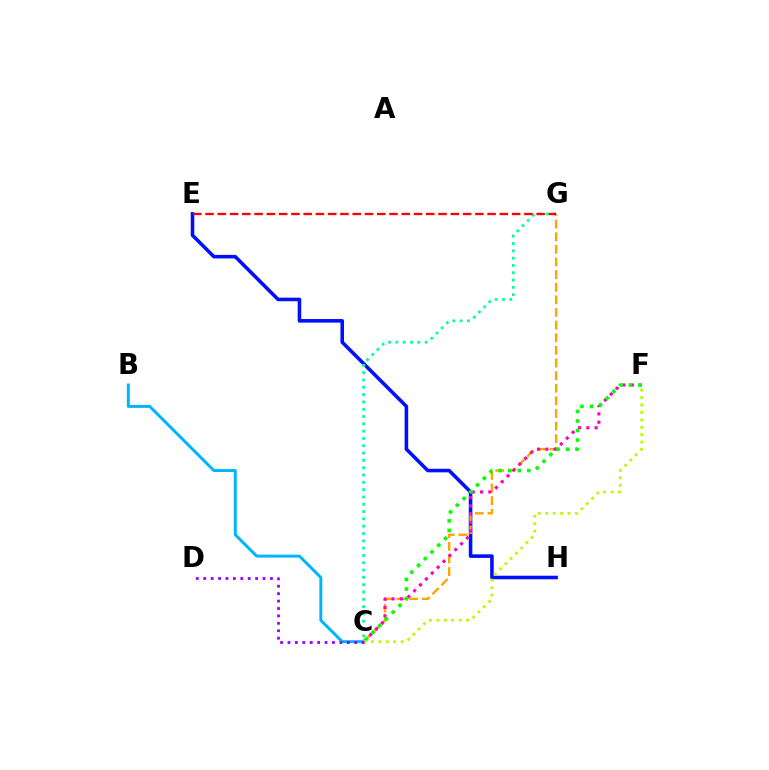{('E', 'H'): [{'color': '#0010ff', 'line_style': 'solid', 'thickness': 2.57}], ('C', 'G'): [{'color': '#ffa500', 'line_style': 'dashed', 'thickness': 1.71}, {'color': '#00ff9d', 'line_style': 'dotted', 'thickness': 1.99}], ('C', 'F'): [{'color': '#ff00bd', 'line_style': 'dotted', 'thickness': 2.26}, {'color': '#08ff00', 'line_style': 'dotted', 'thickness': 2.59}, {'color': '#b3ff00', 'line_style': 'dotted', 'thickness': 2.02}], ('B', 'C'): [{'color': '#00b5ff', 'line_style': 'solid', 'thickness': 2.13}], ('C', 'D'): [{'color': '#9b00ff', 'line_style': 'dotted', 'thickness': 2.01}], ('E', 'G'): [{'color': '#ff0000', 'line_style': 'dashed', 'thickness': 1.67}]}